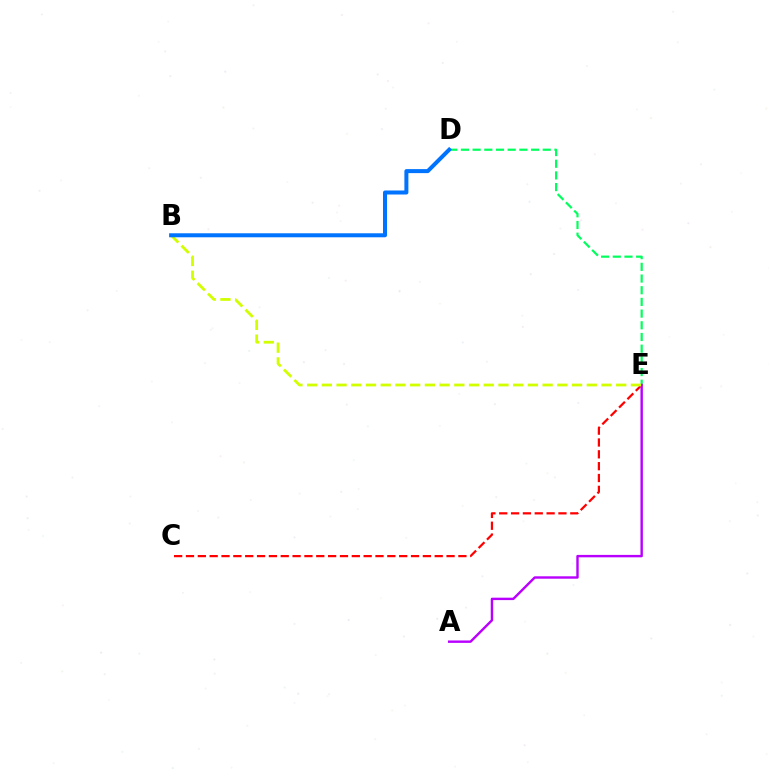{('D', 'E'): [{'color': '#00ff5c', 'line_style': 'dashed', 'thickness': 1.59}], ('C', 'E'): [{'color': '#ff0000', 'line_style': 'dashed', 'thickness': 1.61}], ('A', 'E'): [{'color': '#b900ff', 'line_style': 'solid', 'thickness': 1.74}], ('B', 'E'): [{'color': '#d1ff00', 'line_style': 'dashed', 'thickness': 2.0}], ('B', 'D'): [{'color': '#0074ff', 'line_style': 'solid', 'thickness': 2.89}]}